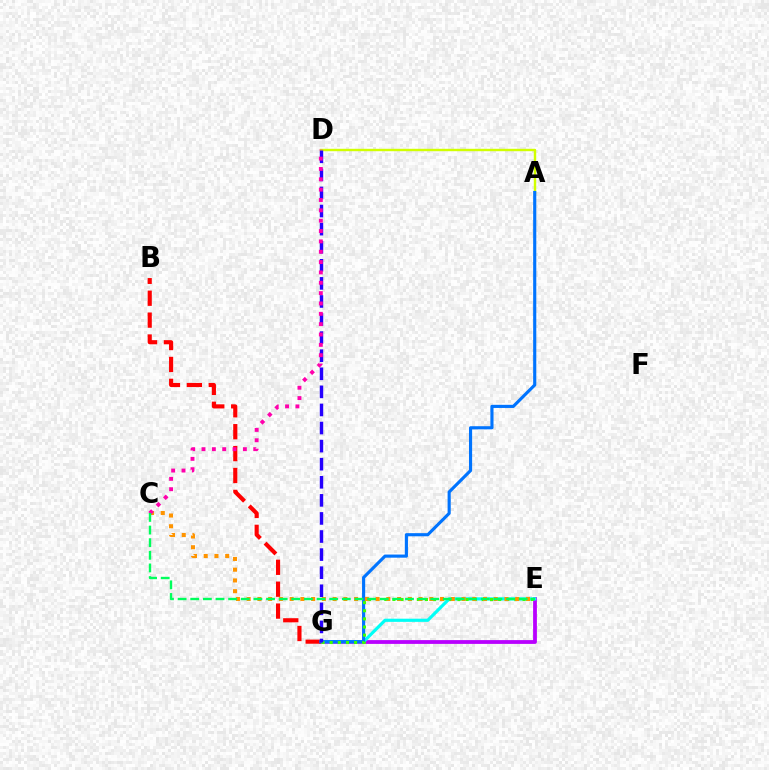{('E', 'G'): [{'color': '#b900ff', 'line_style': 'solid', 'thickness': 2.73}, {'color': '#00fff6', 'line_style': 'solid', 'thickness': 2.28}, {'color': '#3dff00', 'line_style': 'dotted', 'thickness': 2.21}], ('A', 'D'): [{'color': '#d1ff00', 'line_style': 'solid', 'thickness': 1.74}], ('B', 'G'): [{'color': '#ff0000', 'line_style': 'dashed', 'thickness': 2.98}], ('A', 'G'): [{'color': '#0074ff', 'line_style': 'solid', 'thickness': 2.26}], ('D', 'G'): [{'color': '#2500ff', 'line_style': 'dashed', 'thickness': 2.46}], ('C', 'E'): [{'color': '#ff9400', 'line_style': 'dotted', 'thickness': 2.92}, {'color': '#00ff5c', 'line_style': 'dashed', 'thickness': 1.72}], ('C', 'D'): [{'color': '#ff00ac', 'line_style': 'dotted', 'thickness': 2.81}]}